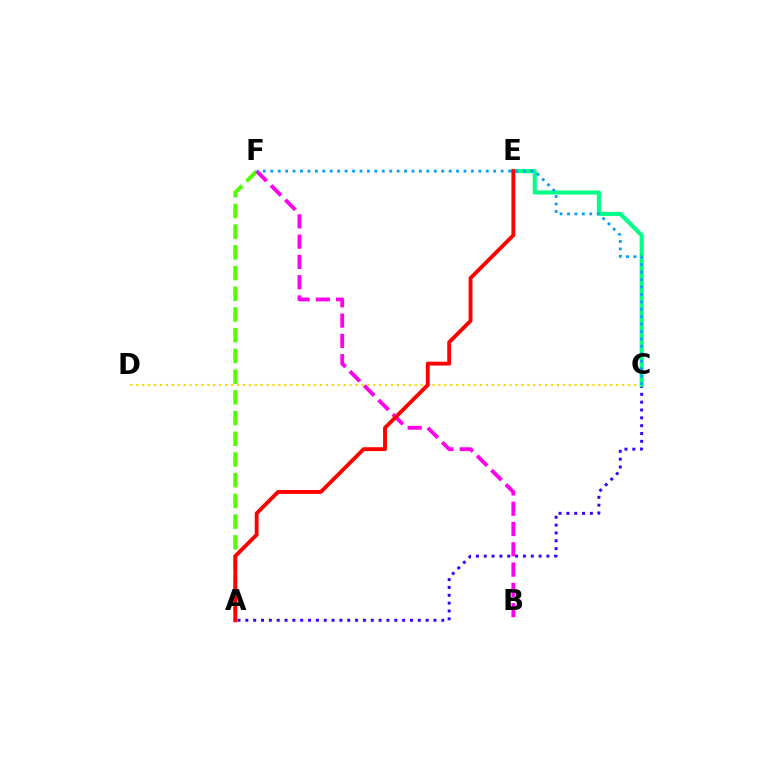{('A', 'F'): [{'color': '#4fff00', 'line_style': 'dashed', 'thickness': 2.81}], ('C', 'D'): [{'color': '#ffd500', 'line_style': 'dotted', 'thickness': 1.61}], ('A', 'C'): [{'color': '#3700ff', 'line_style': 'dotted', 'thickness': 2.13}], ('C', 'E'): [{'color': '#00ff86', 'line_style': 'solid', 'thickness': 2.94}], ('B', 'F'): [{'color': '#ff00ed', 'line_style': 'dashed', 'thickness': 2.76}], ('C', 'F'): [{'color': '#009eff', 'line_style': 'dotted', 'thickness': 2.02}], ('A', 'E'): [{'color': '#ff0000', 'line_style': 'solid', 'thickness': 2.78}]}